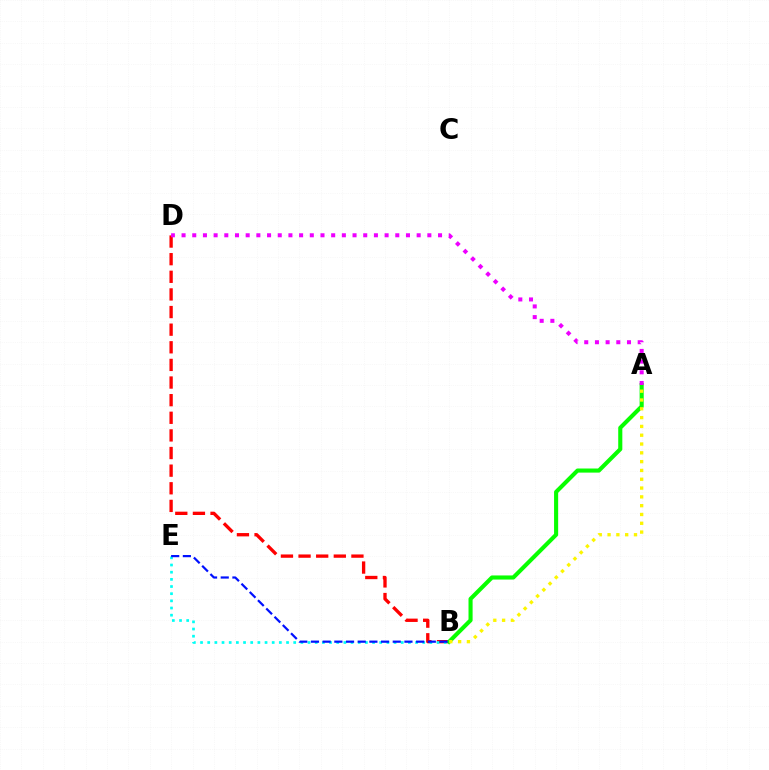{('B', 'D'): [{'color': '#ff0000', 'line_style': 'dashed', 'thickness': 2.39}], ('A', 'B'): [{'color': '#08ff00', 'line_style': 'solid', 'thickness': 2.95}, {'color': '#fcf500', 'line_style': 'dotted', 'thickness': 2.39}], ('B', 'E'): [{'color': '#00fff6', 'line_style': 'dotted', 'thickness': 1.95}, {'color': '#0010ff', 'line_style': 'dashed', 'thickness': 1.59}], ('A', 'D'): [{'color': '#ee00ff', 'line_style': 'dotted', 'thickness': 2.9}]}